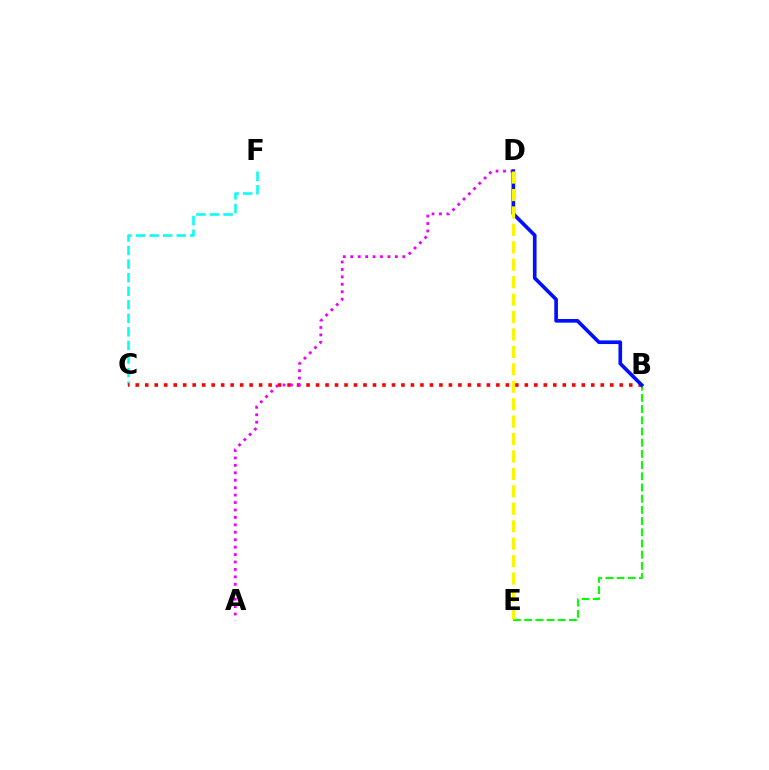{('C', 'F'): [{'color': '#00fff6', 'line_style': 'dashed', 'thickness': 1.84}], ('B', 'E'): [{'color': '#08ff00', 'line_style': 'dashed', 'thickness': 1.52}], ('B', 'C'): [{'color': '#ff0000', 'line_style': 'dotted', 'thickness': 2.58}], ('A', 'D'): [{'color': '#ee00ff', 'line_style': 'dotted', 'thickness': 2.02}], ('B', 'D'): [{'color': '#0010ff', 'line_style': 'solid', 'thickness': 2.63}], ('D', 'E'): [{'color': '#fcf500', 'line_style': 'dashed', 'thickness': 2.37}]}